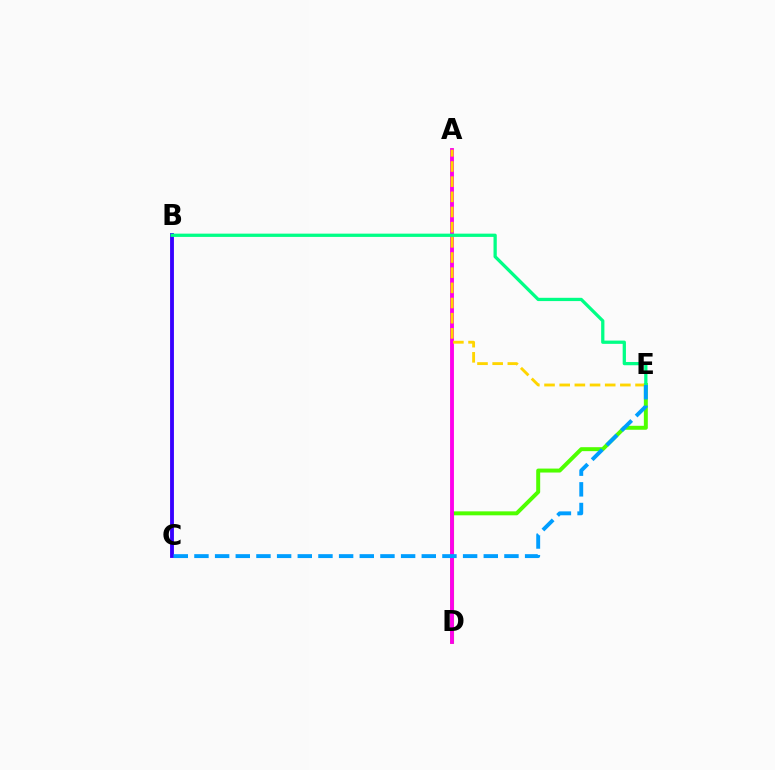{('D', 'E'): [{'color': '#4fff00', 'line_style': 'solid', 'thickness': 2.85}], ('A', 'D'): [{'color': '#ff0000', 'line_style': 'solid', 'thickness': 1.7}, {'color': '#ff00ed', 'line_style': 'solid', 'thickness': 2.76}], ('B', 'C'): [{'color': '#3700ff', 'line_style': 'solid', 'thickness': 2.77}], ('A', 'E'): [{'color': '#ffd500', 'line_style': 'dashed', 'thickness': 2.06}], ('B', 'E'): [{'color': '#00ff86', 'line_style': 'solid', 'thickness': 2.35}], ('C', 'E'): [{'color': '#009eff', 'line_style': 'dashed', 'thickness': 2.81}]}